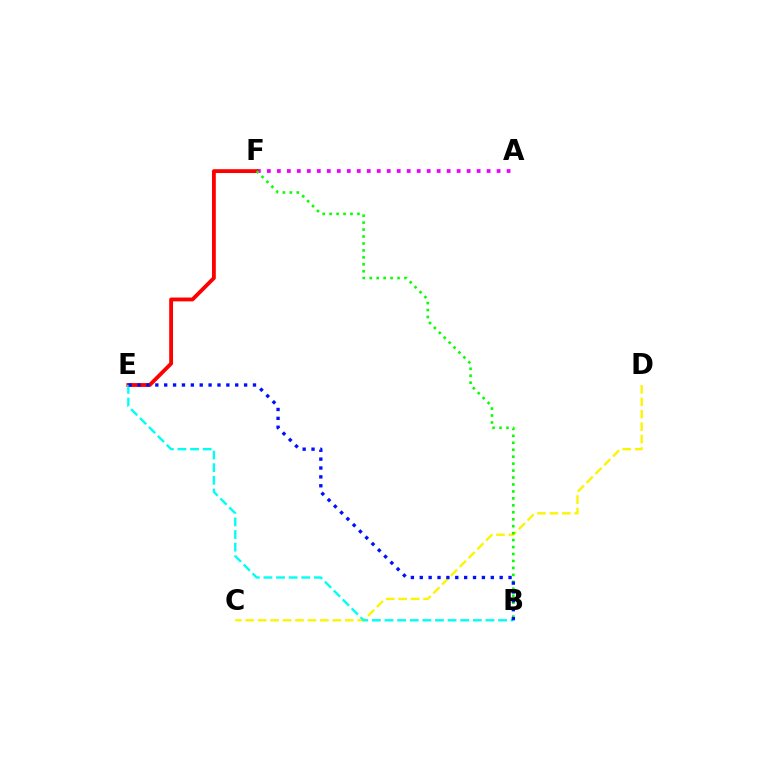{('A', 'F'): [{'color': '#ee00ff', 'line_style': 'dotted', 'thickness': 2.71}], ('C', 'D'): [{'color': '#fcf500', 'line_style': 'dashed', 'thickness': 1.69}], ('E', 'F'): [{'color': '#ff0000', 'line_style': 'solid', 'thickness': 2.76}], ('B', 'E'): [{'color': '#00fff6', 'line_style': 'dashed', 'thickness': 1.71}, {'color': '#0010ff', 'line_style': 'dotted', 'thickness': 2.41}], ('B', 'F'): [{'color': '#08ff00', 'line_style': 'dotted', 'thickness': 1.89}]}